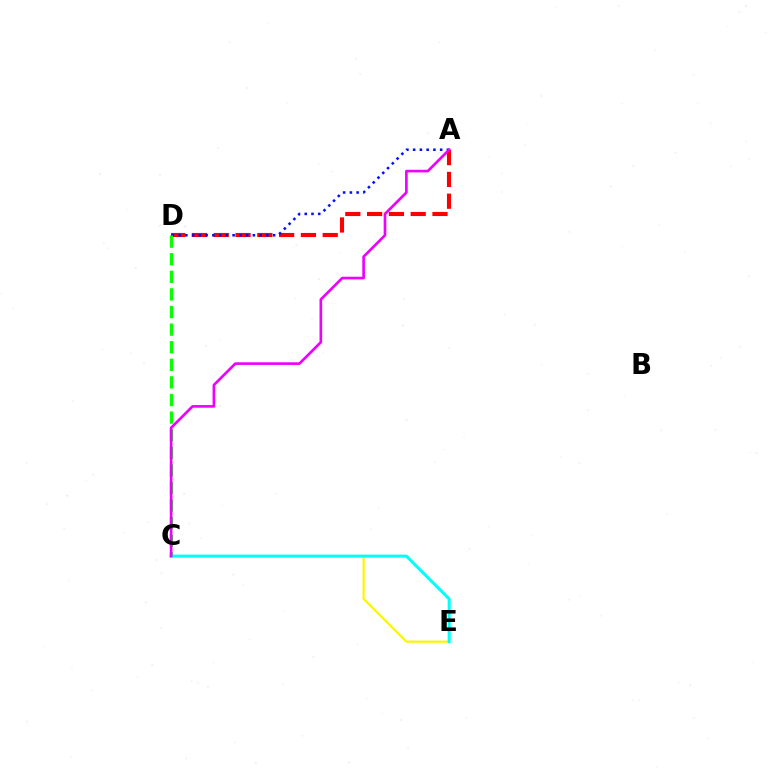{('C', 'E'): [{'color': '#fcf500', 'line_style': 'solid', 'thickness': 1.55}, {'color': '#00fff6', 'line_style': 'solid', 'thickness': 2.17}], ('A', 'D'): [{'color': '#ff0000', 'line_style': 'dashed', 'thickness': 2.96}, {'color': '#0010ff', 'line_style': 'dotted', 'thickness': 1.83}], ('C', 'D'): [{'color': '#08ff00', 'line_style': 'dashed', 'thickness': 2.39}], ('A', 'C'): [{'color': '#ee00ff', 'line_style': 'solid', 'thickness': 1.91}]}